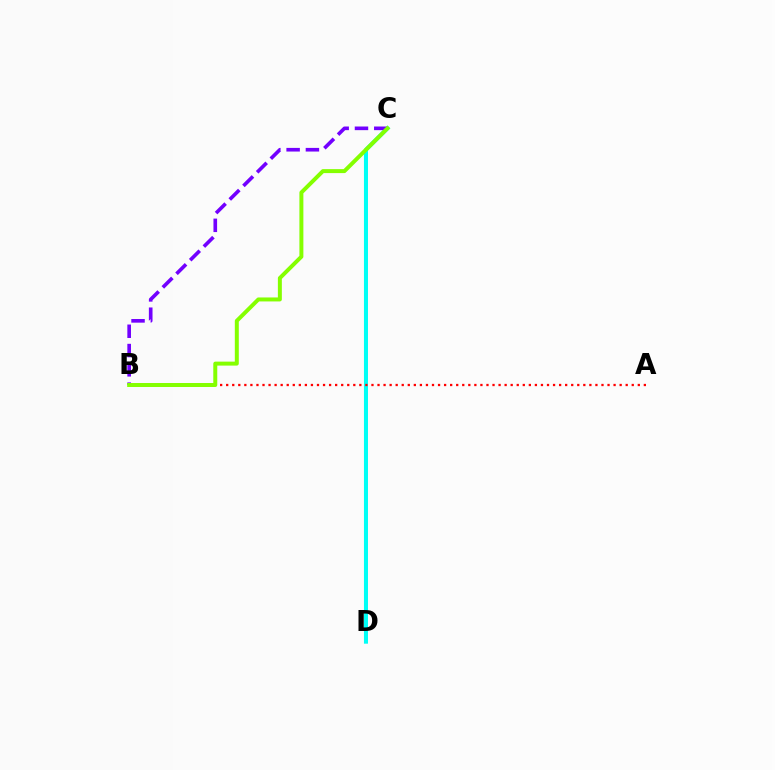{('C', 'D'): [{'color': '#00fff6', 'line_style': 'solid', 'thickness': 2.9}], ('B', 'C'): [{'color': '#7200ff', 'line_style': 'dashed', 'thickness': 2.62}, {'color': '#84ff00', 'line_style': 'solid', 'thickness': 2.86}], ('A', 'B'): [{'color': '#ff0000', 'line_style': 'dotted', 'thickness': 1.64}]}